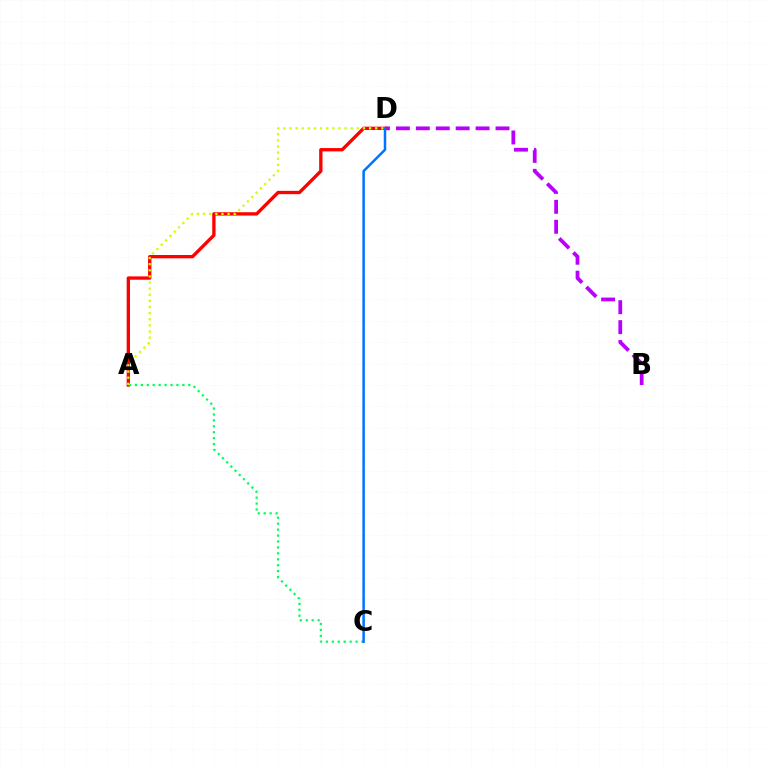{('B', 'D'): [{'color': '#b900ff', 'line_style': 'dashed', 'thickness': 2.71}], ('A', 'D'): [{'color': '#ff0000', 'line_style': 'solid', 'thickness': 2.4}, {'color': '#d1ff00', 'line_style': 'dotted', 'thickness': 1.66}], ('A', 'C'): [{'color': '#00ff5c', 'line_style': 'dotted', 'thickness': 1.61}], ('C', 'D'): [{'color': '#0074ff', 'line_style': 'solid', 'thickness': 1.81}]}